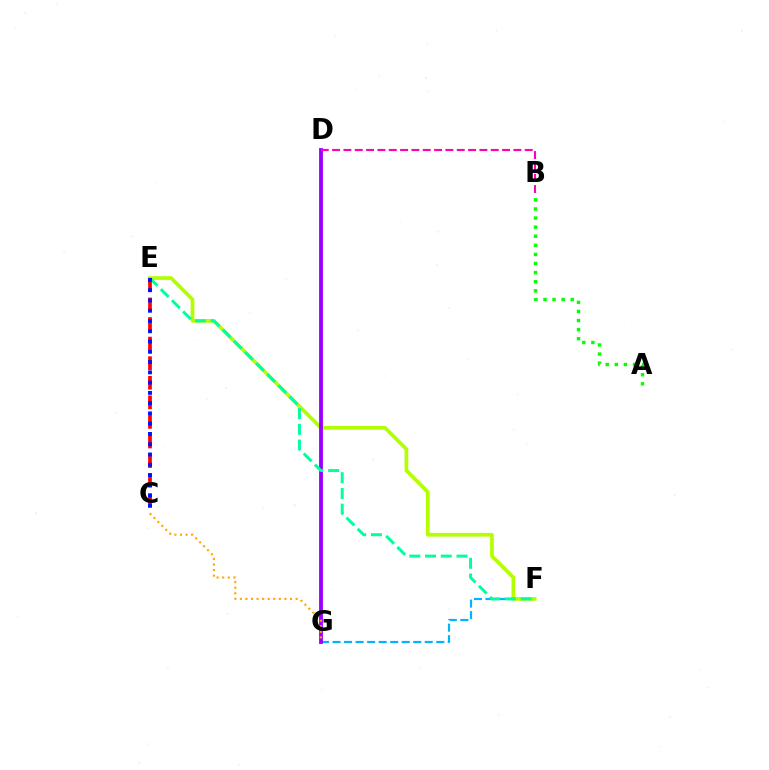{('A', 'B'): [{'color': '#08ff00', 'line_style': 'dotted', 'thickness': 2.47}], ('F', 'G'): [{'color': '#00b5ff', 'line_style': 'dashed', 'thickness': 1.57}], ('C', 'E'): [{'color': '#ff0000', 'line_style': 'dashed', 'thickness': 2.66}, {'color': '#0010ff', 'line_style': 'dotted', 'thickness': 2.79}], ('E', 'F'): [{'color': '#b3ff00', 'line_style': 'solid', 'thickness': 2.66}, {'color': '#00ff9d', 'line_style': 'dashed', 'thickness': 2.14}], ('D', 'G'): [{'color': '#9b00ff', 'line_style': 'solid', 'thickness': 2.77}], ('C', 'G'): [{'color': '#ffa500', 'line_style': 'dotted', 'thickness': 1.52}], ('B', 'D'): [{'color': '#ff00bd', 'line_style': 'dashed', 'thickness': 1.54}]}